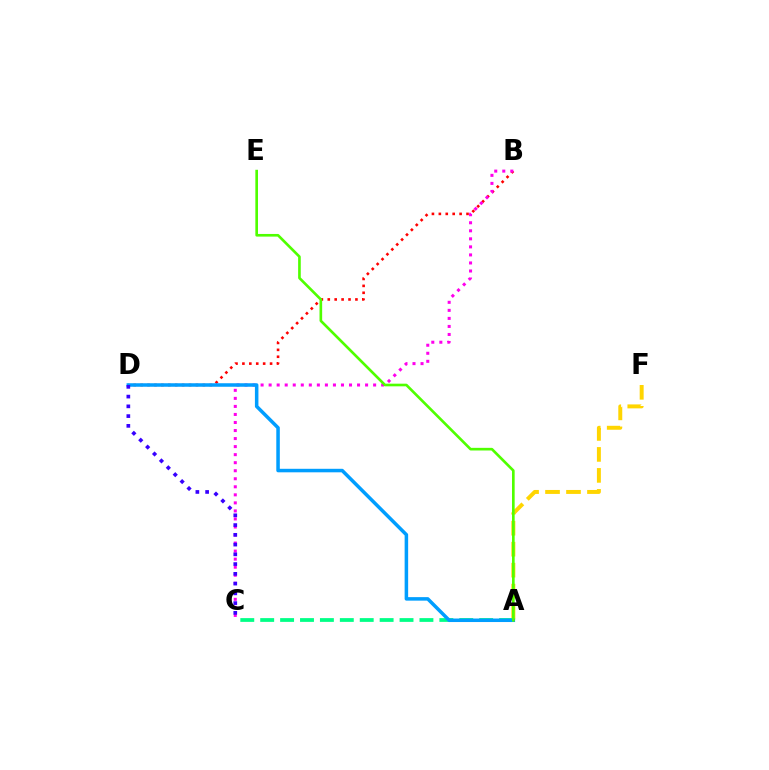{('B', 'D'): [{'color': '#ff0000', 'line_style': 'dotted', 'thickness': 1.88}], ('A', 'F'): [{'color': '#ffd500', 'line_style': 'dashed', 'thickness': 2.85}], ('A', 'C'): [{'color': '#00ff86', 'line_style': 'dashed', 'thickness': 2.7}], ('B', 'C'): [{'color': '#ff00ed', 'line_style': 'dotted', 'thickness': 2.18}], ('A', 'D'): [{'color': '#009eff', 'line_style': 'solid', 'thickness': 2.53}], ('A', 'E'): [{'color': '#4fff00', 'line_style': 'solid', 'thickness': 1.91}], ('C', 'D'): [{'color': '#3700ff', 'line_style': 'dotted', 'thickness': 2.65}]}